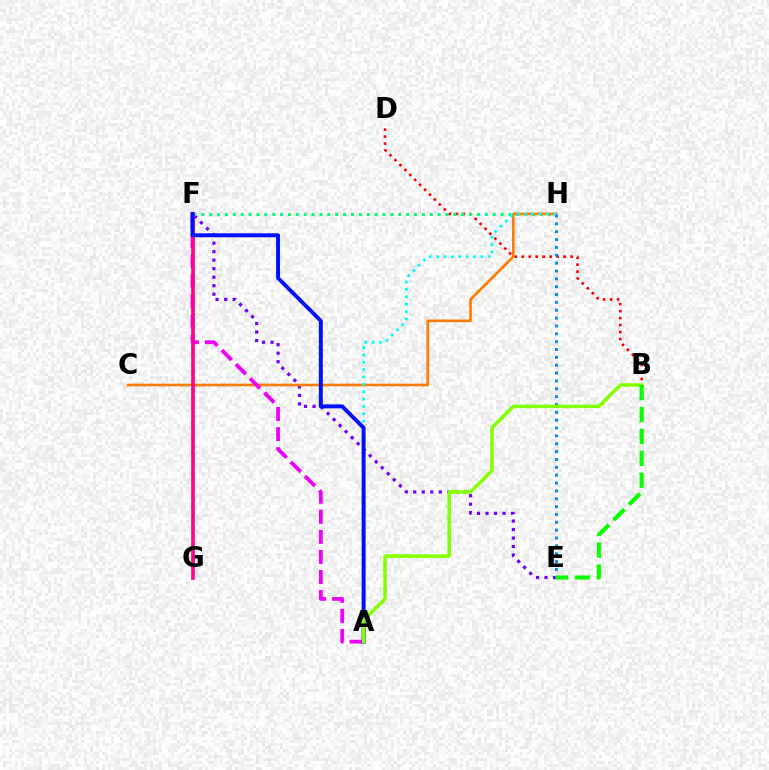{('F', 'G'): [{'color': '#fcf500', 'line_style': 'solid', 'thickness': 2.72}, {'color': '#ff0094', 'line_style': 'solid', 'thickness': 2.61}], ('B', 'D'): [{'color': '#ff0000', 'line_style': 'dotted', 'thickness': 1.89}], ('E', 'F'): [{'color': '#7200ff', 'line_style': 'dotted', 'thickness': 2.31}], ('F', 'H'): [{'color': '#00ff74', 'line_style': 'dotted', 'thickness': 2.14}], ('C', 'H'): [{'color': '#ff7c00', 'line_style': 'solid', 'thickness': 1.92}], ('A', 'F'): [{'color': '#ee00ff', 'line_style': 'dashed', 'thickness': 2.73}, {'color': '#0010ff', 'line_style': 'solid', 'thickness': 2.85}], ('E', 'H'): [{'color': '#008cff', 'line_style': 'dotted', 'thickness': 2.13}], ('A', 'H'): [{'color': '#00fff6', 'line_style': 'dotted', 'thickness': 2.0}], ('A', 'B'): [{'color': '#84ff00', 'line_style': 'solid', 'thickness': 2.54}], ('B', 'E'): [{'color': '#08ff00', 'line_style': 'dashed', 'thickness': 2.97}]}